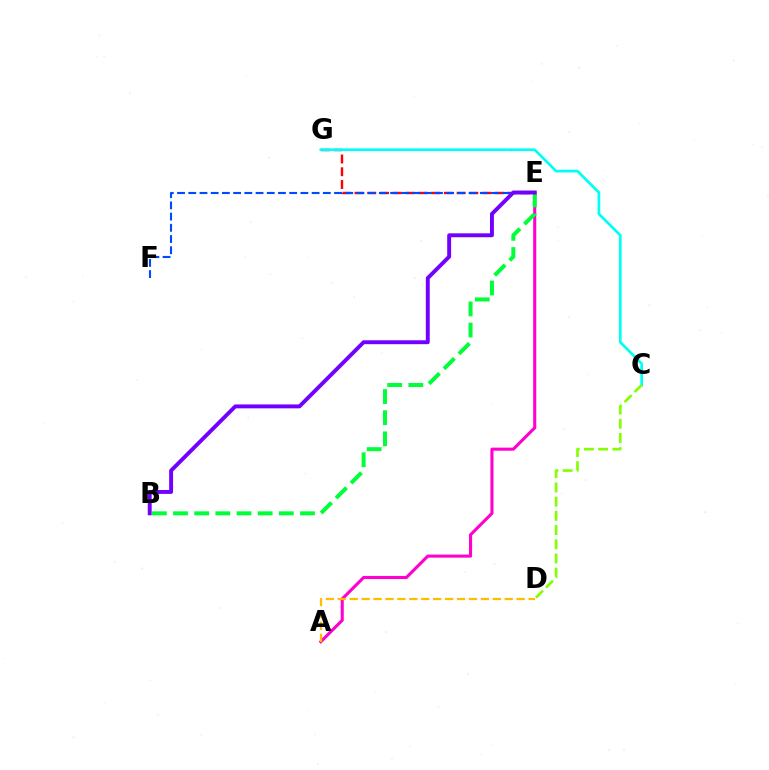{('A', 'E'): [{'color': '#ff00cf', 'line_style': 'solid', 'thickness': 2.22}], ('B', 'E'): [{'color': '#00ff39', 'line_style': 'dashed', 'thickness': 2.87}, {'color': '#7200ff', 'line_style': 'solid', 'thickness': 2.82}], ('A', 'D'): [{'color': '#ffbd00', 'line_style': 'dashed', 'thickness': 1.62}], ('E', 'G'): [{'color': '#ff0000', 'line_style': 'dashed', 'thickness': 1.73}], ('C', 'G'): [{'color': '#00fff6', 'line_style': 'solid', 'thickness': 1.94}], ('E', 'F'): [{'color': '#004bff', 'line_style': 'dashed', 'thickness': 1.52}], ('C', 'D'): [{'color': '#84ff00', 'line_style': 'dashed', 'thickness': 1.93}]}